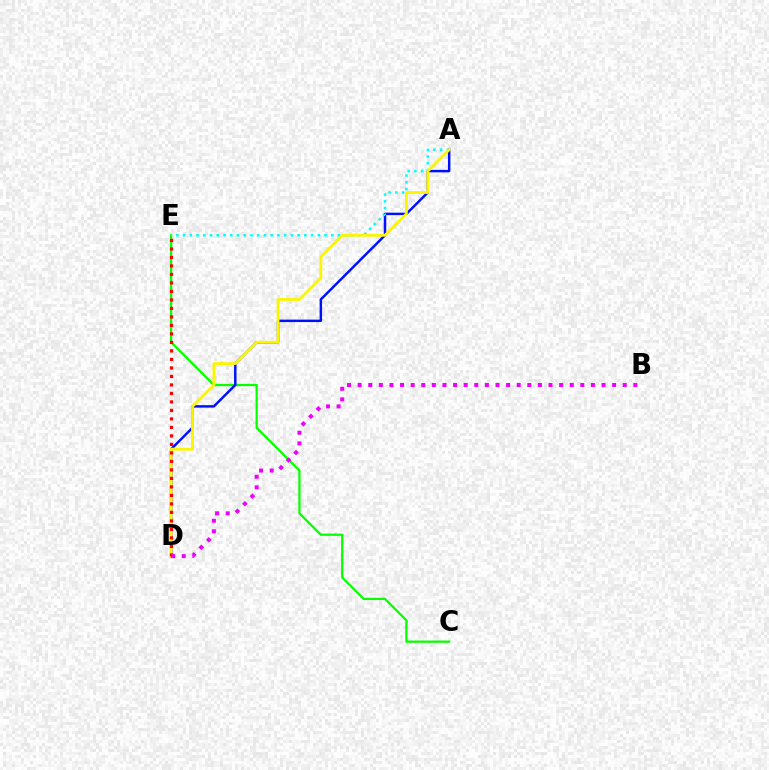{('C', 'E'): [{'color': '#08ff00', 'line_style': 'solid', 'thickness': 1.63}], ('A', 'D'): [{'color': '#0010ff', 'line_style': 'solid', 'thickness': 1.77}, {'color': '#fcf500', 'line_style': 'solid', 'thickness': 2.03}], ('A', 'E'): [{'color': '#00fff6', 'line_style': 'dotted', 'thickness': 1.83}], ('D', 'E'): [{'color': '#ff0000', 'line_style': 'dotted', 'thickness': 2.31}], ('B', 'D'): [{'color': '#ee00ff', 'line_style': 'dotted', 'thickness': 2.88}]}